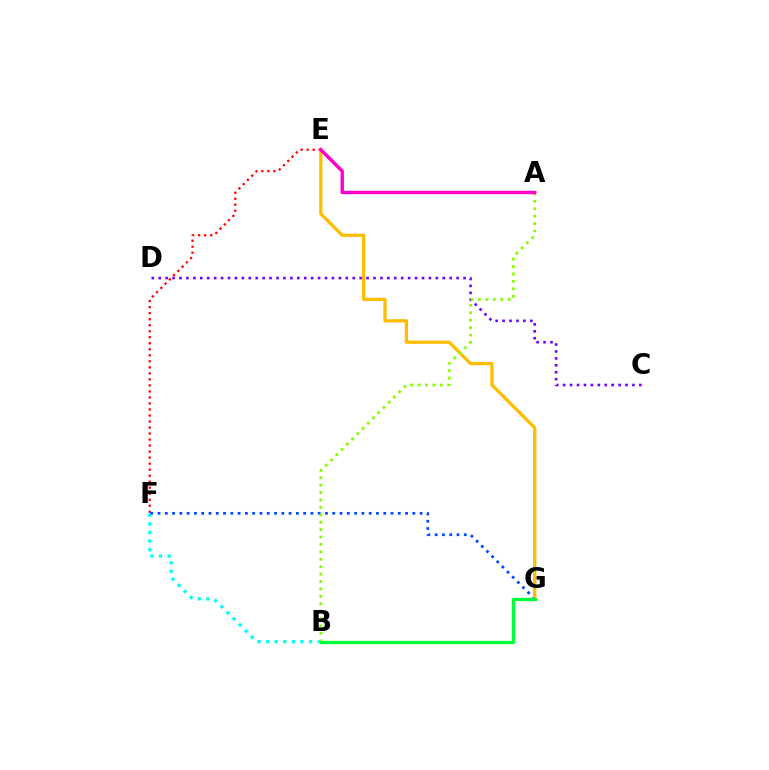{('B', 'F'): [{'color': '#00fff6', 'line_style': 'dotted', 'thickness': 2.34}], ('E', 'F'): [{'color': '#ff0000', 'line_style': 'dotted', 'thickness': 1.64}], ('F', 'G'): [{'color': '#004bff', 'line_style': 'dotted', 'thickness': 1.98}], ('E', 'G'): [{'color': '#ffbd00', 'line_style': 'solid', 'thickness': 2.36}], ('C', 'D'): [{'color': '#7200ff', 'line_style': 'dotted', 'thickness': 1.88}], ('A', 'B'): [{'color': '#84ff00', 'line_style': 'dotted', 'thickness': 2.01}], ('B', 'G'): [{'color': '#00ff39', 'line_style': 'solid', 'thickness': 2.36}], ('A', 'E'): [{'color': '#ff00cf', 'line_style': 'solid', 'thickness': 2.46}]}